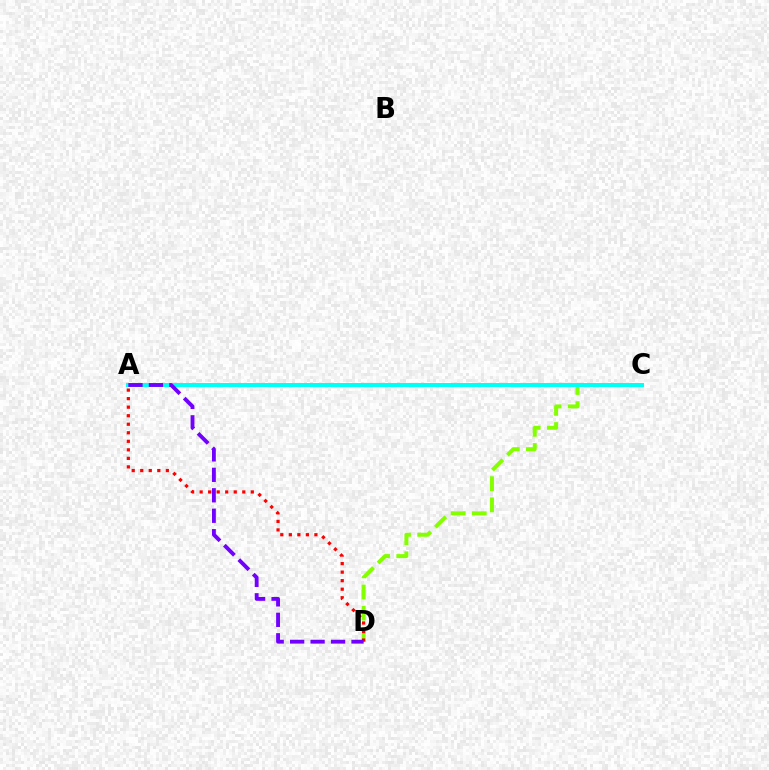{('C', 'D'): [{'color': '#84ff00', 'line_style': 'dashed', 'thickness': 2.87}], ('A', 'C'): [{'color': '#00fff6', 'line_style': 'solid', 'thickness': 2.85}], ('A', 'D'): [{'color': '#ff0000', 'line_style': 'dotted', 'thickness': 2.32}, {'color': '#7200ff', 'line_style': 'dashed', 'thickness': 2.78}]}